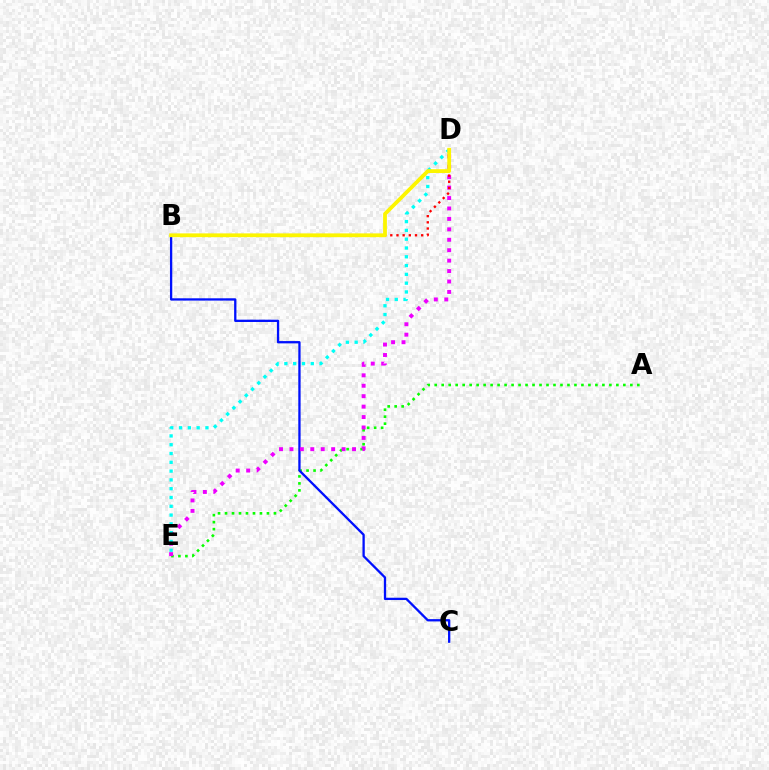{('A', 'E'): [{'color': '#08ff00', 'line_style': 'dotted', 'thickness': 1.9}], ('B', 'C'): [{'color': '#0010ff', 'line_style': 'solid', 'thickness': 1.65}], ('D', 'E'): [{'color': '#ee00ff', 'line_style': 'dotted', 'thickness': 2.83}, {'color': '#00fff6', 'line_style': 'dotted', 'thickness': 2.39}], ('B', 'D'): [{'color': '#ff0000', 'line_style': 'dotted', 'thickness': 1.68}, {'color': '#fcf500', 'line_style': 'solid', 'thickness': 2.73}]}